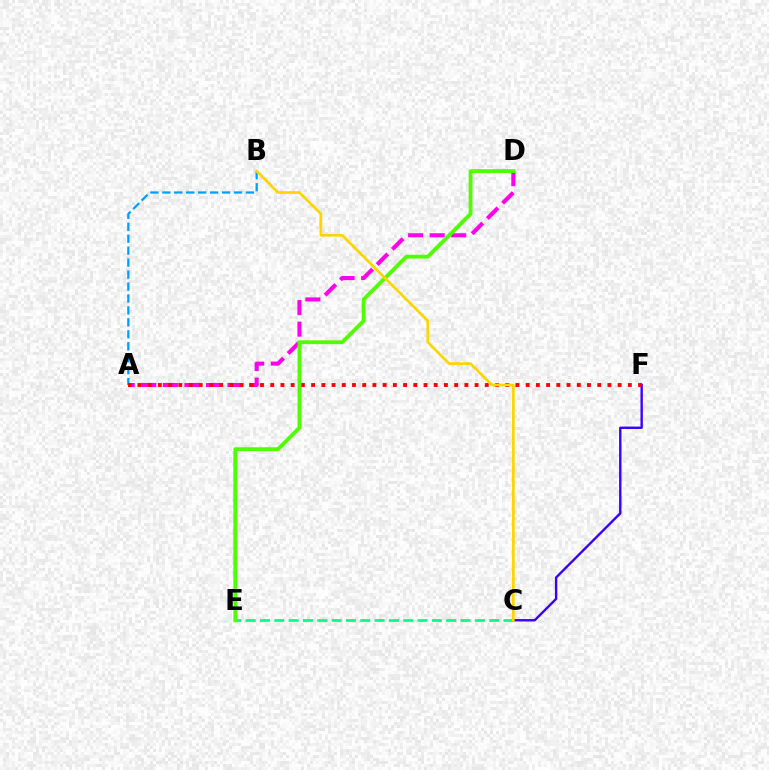{('A', 'B'): [{'color': '#009eff', 'line_style': 'dashed', 'thickness': 1.62}], ('C', 'F'): [{'color': '#3700ff', 'line_style': 'solid', 'thickness': 1.71}], ('A', 'D'): [{'color': '#ff00ed', 'line_style': 'dashed', 'thickness': 2.93}], ('C', 'E'): [{'color': '#00ff86', 'line_style': 'dashed', 'thickness': 1.95}], ('A', 'F'): [{'color': '#ff0000', 'line_style': 'dotted', 'thickness': 2.78}], ('D', 'E'): [{'color': '#4fff00', 'line_style': 'solid', 'thickness': 2.75}], ('B', 'C'): [{'color': '#ffd500', 'line_style': 'solid', 'thickness': 1.93}]}